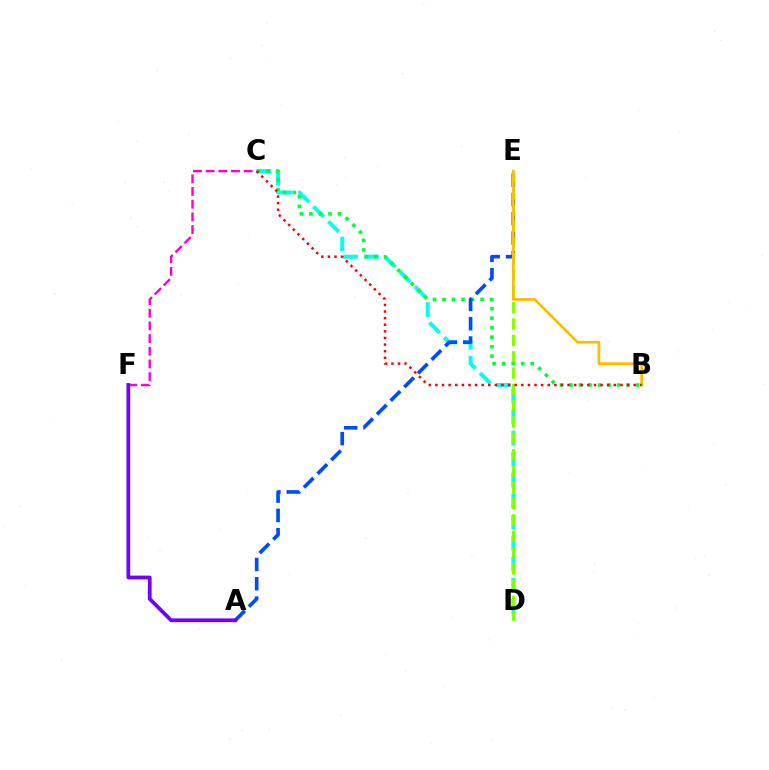{('C', 'D'): [{'color': '#00fff6', 'line_style': 'dashed', 'thickness': 2.85}], ('B', 'C'): [{'color': '#00ff39', 'line_style': 'dotted', 'thickness': 2.59}, {'color': '#ff0000', 'line_style': 'dotted', 'thickness': 1.8}], ('C', 'F'): [{'color': '#ff00cf', 'line_style': 'dashed', 'thickness': 1.72}], ('A', 'E'): [{'color': '#004bff', 'line_style': 'dashed', 'thickness': 2.62}], ('A', 'F'): [{'color': '#7200ff', 'line_style': 'solid', 'thickness': 2.72}], ('D', 'E'): [{'color': '#84ff00', 'line_style': 'dashed', 'thickness': 2.22}], ('B', 'E'): [{'color': '#ffbd00', 'line_style': 'solid', 'thickness': 1.95}]}